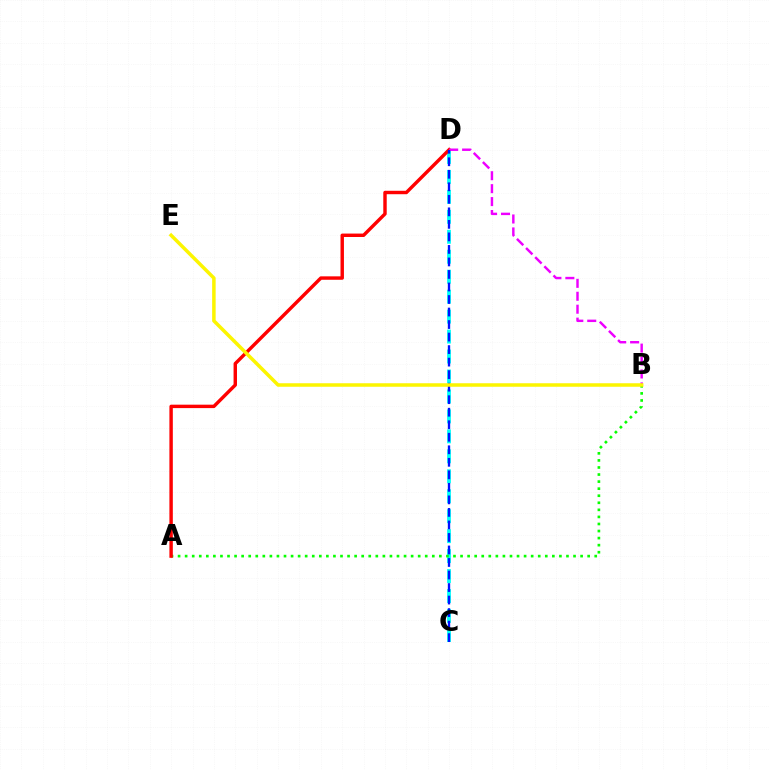{('C', 'D'): [{'color': '#00fff6', 'line_style': 'dashed', 'thickness': 2.71}, {'color': '#0010ff', 'line_style': 'dashed', 'thickness': 1.7}], ('A', 'B'): [{'color': '#08ff00', 'line_style': 'dotted', 'thickness': 1.92}], ('A', 'D'): [{'color': '#ff0000', 'line_style': 'solid', 'thickness': 2.47}], ('B', 'D'): [{'color': '#ee00ff', 'line_style': 'dashed', 'thickness': 1.76}], ('B', 'E'): [{'color': '#fcf500', 'line_style': 'solid', 'thickness': 2.52}]}